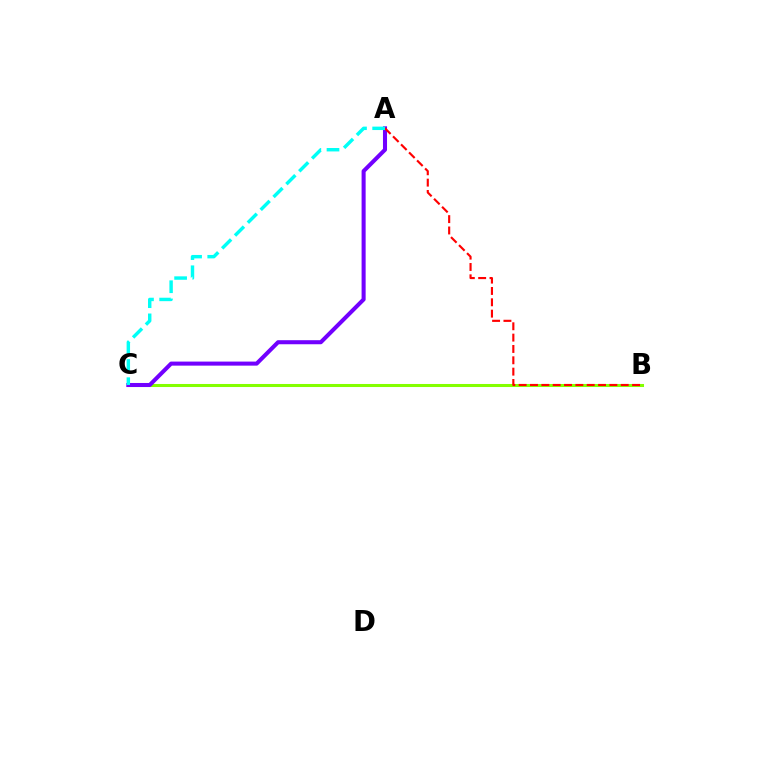{('B', 'C'): [{'color': '#84ff00', 'line_style': 'solid', 'thickness': 2.19}], ('A', 'C'): [{'color': '#7200ff', 'line_style': 'solid', 'thickness': 2.92}, {'color': '#00fff6', 'line_style': 'dashed', 'thickness': 2.47}], ('A', 'B'): [{'color': '#ff0000', 'line_style': 'dashed', 'thickness': 1.54}]}